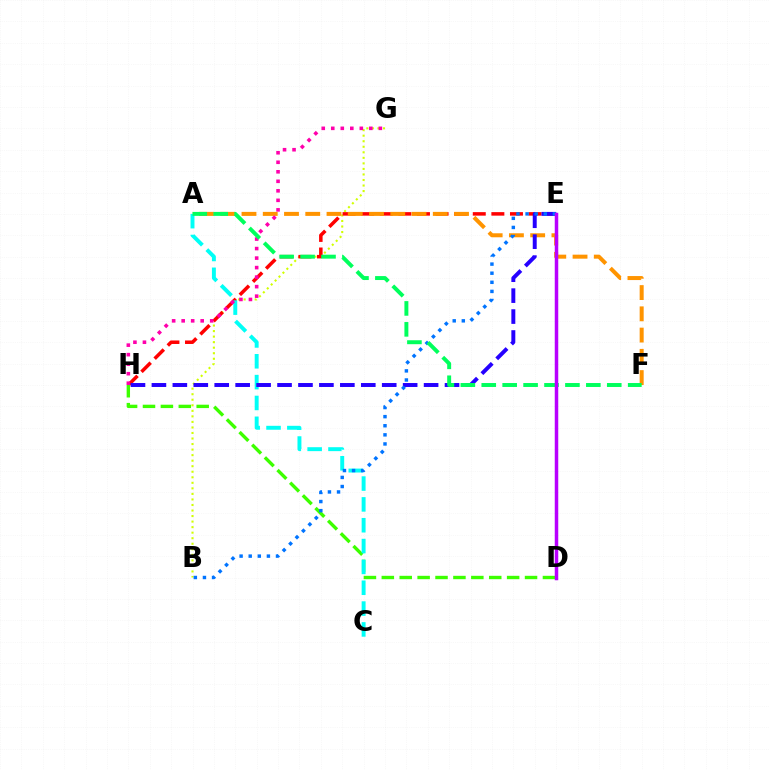{('B', 'G'): [{'color': '#d1ff00', 'line_style': 'dotted', 'thickness': 1.5}], ('E', 'H'): [{'color': '#ff0000', 'line_style': 'dashed', 'thickness': 2.53}, {'color': '#2500ff', 'line_style': 'dashed', 'thickness': 2.84}], ('A', 'F'): [{'color': '#ff9400', 'line_style': 'dashed', 'thickness': 2.89}, {'color': '#00ff5c', 'line_style': 'dashed', 'thickness': 2.84}], ('D', 'H'): [{'color': '#3dff00', 'line_style': 'dashed', 'thickness': 2.43}], ('A', 'C'): [{'color': '#00fff6', 'line_style': 'dashed', 'thickness': 2.83}], ('B', 'E'): [{'color': '#0074ff', 'line_style': 'dotted', 'thickness': 2.47}], ('G', 'H'): [{'color': '#ff00ac', 'line_style': 'dotted', 'thickness': 2.59}], ('D', 'E'): [{'color': '#b900ff', 'line_style': 'solid', 'thickness': 2.51}]}